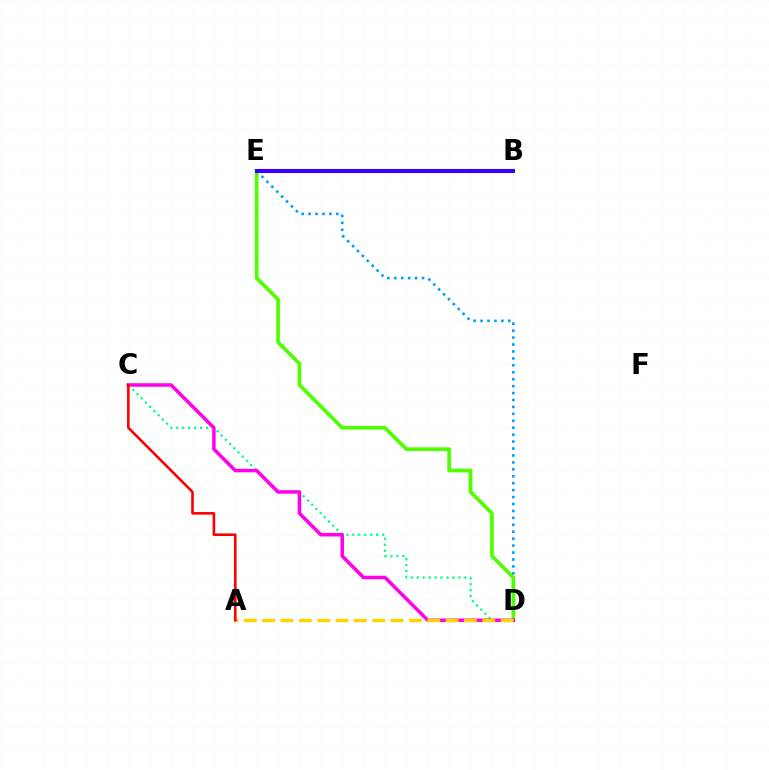{('C', 'D'): [{'color': '#00ff86', 'line_style': 'dotted', 'thickness': 1.62}, {'color': '#ff00ed', 'line_style': 'solid', 'thickness': 2.53}], ('D', 'E'): [{'color': '#009eff', 'line_style': 'dotted', 'thickness': 1.88}, {'color': '#4fff00', 'line_style': 'solid', 'thickness': 2.66}], ('B', 'E'): [{'color': '#3700ff', 'line_style': 'solid', 'thickness': 2.94}], ('A', 'D'): [{'color': '#ffd500', 'line_style': 'dashed', 'thickness': 2.49}], ('A', 'C'): [{'color': '#ff0000', 'line_style': 'solid', 'thickness': 1.87}]}